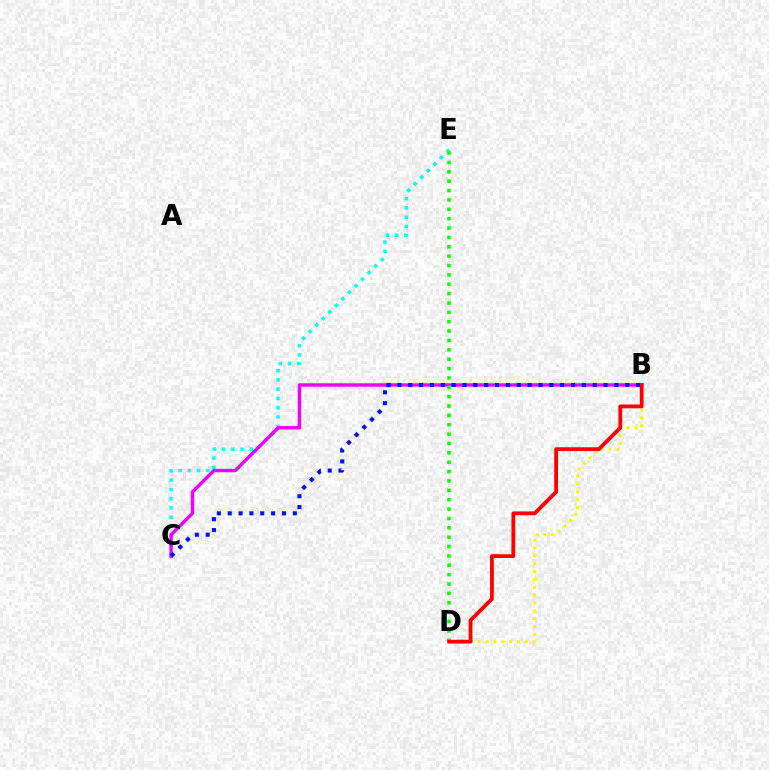{('C', 'E'): [{'color': '#00fff6', 'line_style': 'dotted', 'thickness': 2.52}], ('B', 'D'): [{'color': '#fcf500', 'line_style': 'dotted', 'thickness': 2.13}, {'color': '#ff0000', 'line_style': 'solid', 'thickness': 2.73}], ('B', 'C'): [{'color': '#ee00ff', 'line_style': 'solid', 'thickness': 2.44}, {'color': '#0010ff', 'line_style': 'dotted', 'thickness': 2.95}], ('D', 'E'): [{'color': '#08ff00', 'line_style': 'dotted', 'thickness': 2.55}]}